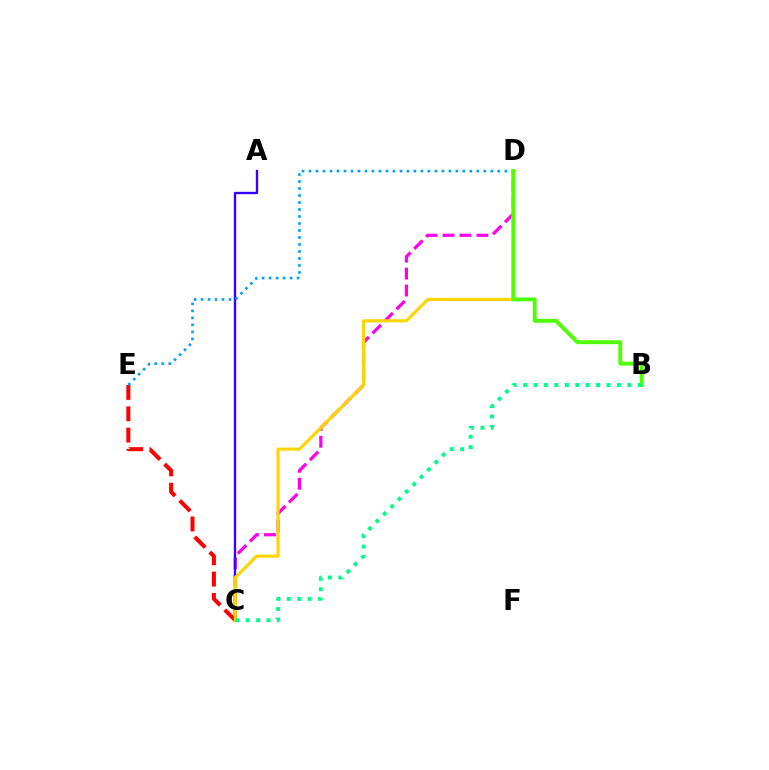{('C', 'D'): [{'color': '#ff00ed', 'line_style': 'dashed', 'thickness': 2.3}, {'color': '#ffd500', 'line_style': 'solid', 'thickness': 2.26}], ('C', 'E'): [{'color': '#ff0000', 'line_style': 'dashed', 'thickness': 2.9}], ('A', 'C'): [{'color': '#3700ff', 'line_style': 'solid', 'thickness': 1.69}], ('D', 'E'): [{'color': '#009eff', 'line_style': 'dotted', 'thickness': 1.9}], ('B', 'D'): [{'color': '#4fff00', 'line_style': 'solid', 'thickness': 2.8}], ('B', 'C'): [{'color': '#00ff86', 'line_style': 'dotted', 'thickness': 2.83}]}